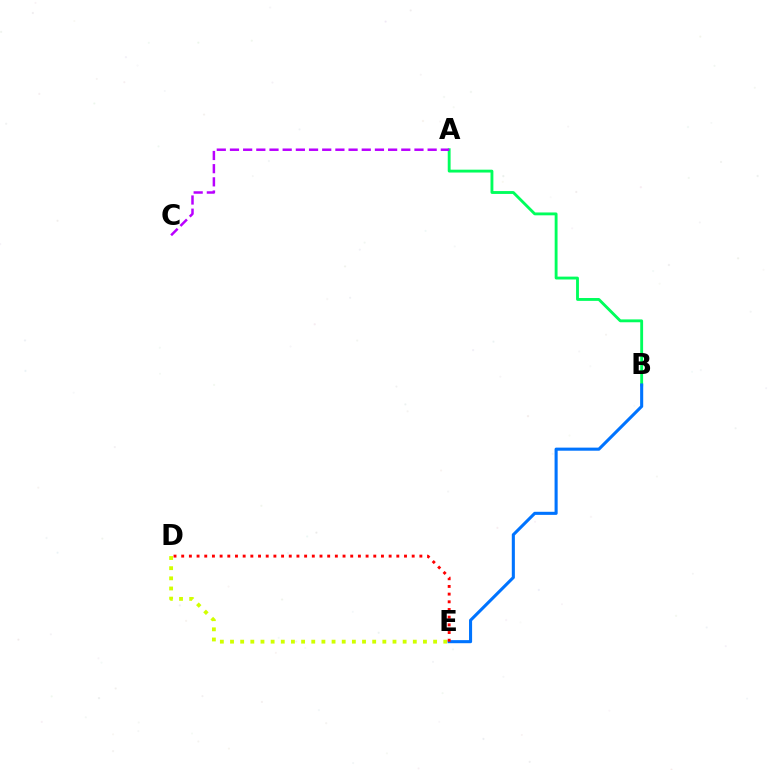{('A', 'B'): [{'color': '#00ff5c', 'line_style': 'solid', 'thickness': 2.06}], ('A', 'C'): [{'color': '#b900ff', 'line_style': 'dashed', 'thickness': 1.79}], ('D', 'E'): [{'color': '#d1ff00', 'line_style': 'dotted', 'thickness': 2.76}, {'color': '#ff0000', 'line_style': 'dotted', 'thickness': 2.09}], ('B', 'E'): [{'color': '#0074ff', 'line_style': 'solid', 'thickness': 2.22}]}